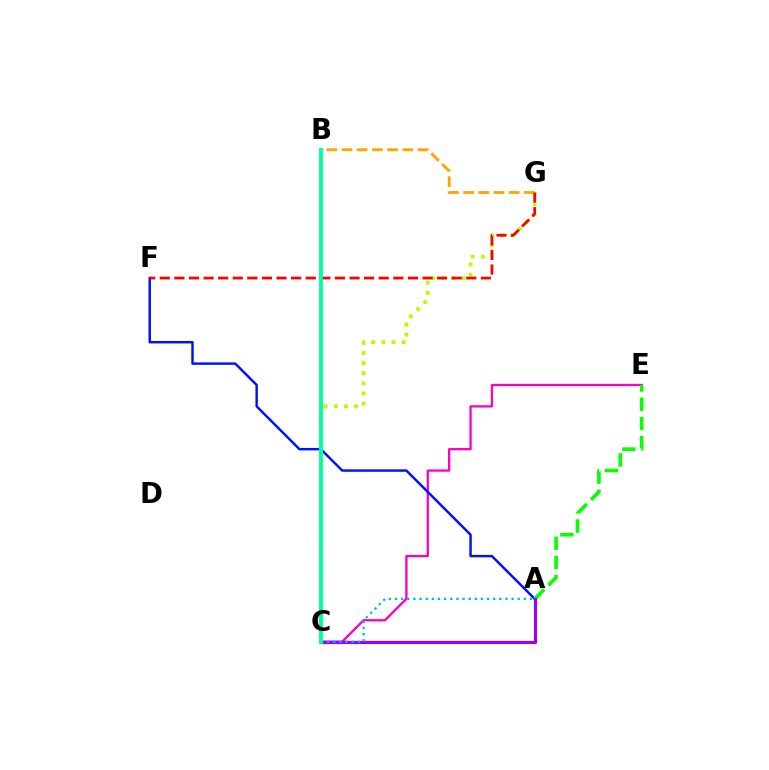{('C', 'G'): [{'color': '#b3ff00', 'line_style': 'dotted', 'thickness': 2.76}], ('C', 'E'): [{'color': '#ff00bd', 'line_style': 'solid', 'thickness': 1.66}], ('A', 'F'): [{'color': '#0010ff', 'line_style': 'solid', 'thickness': 1.76}], ('A', 'E'): [{'color': '#08ff00', 'line_style': 'dashed', 'thickness': 2.62}], ('A', 'C'): [{'color': '#9b00ff', 'line_style': 'solid', 'thickness': 2.29}, {'color': '#00b5ff', 'line_style': 'dotted', 'thickness': 1.67}], ('B', 'G'): [{'color': '#ffa500', 'line_style': 'dashed', 'thickness': 2.06}], ('F', 'G'): [{'color': '#ff0000', 'line_style': 'dashed', 'thickness': 1.98}], ('B', 'C'): [{'color': '#00ff9d', 'line_style': 'solid', 'thickness': 2.8}]}